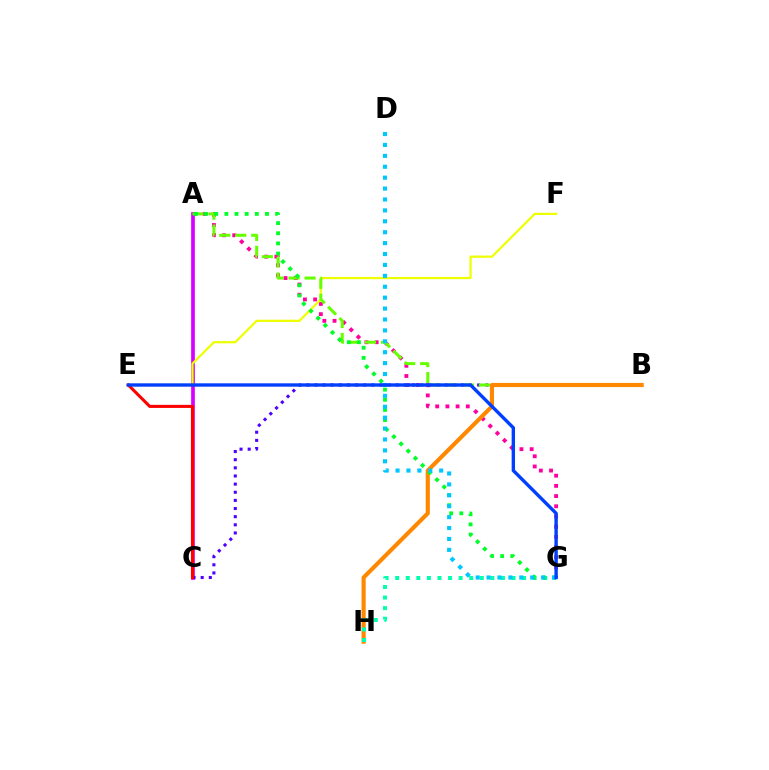{('A', 'G'): [{'color': '#ff00a0', 'line_style': 'dotted', 'thickness': 2.77}, {'color': '#00ff27', 'line_style': 'dotted', 'thickness': 2.76}], ('A', 'C'): [{'color': '#d600ff', 'line_style': 'solid', 'thickness': 2.66}], ('E', 'F'): [{'color': '#eeff00', 'line_style': 'solid', 'thickness': 1.6}], ('B', 'C'): [{'color': '#4f00ff', 'line_style': 'dotted', 'thickness': 2.21}], ('A', 'B'): [{'color': '#66ff00', 'line_style': 'dashed', 'thickness': 2.18}], ('B', 'H'): [{'color': '#ff8800', 'line_style': 'solid', 'thickness': 2.97}], ('G', 'H'): [{'color': '#00ffaf', 'line_style': 'dotted', 'thickness': 2.87}], ('C', 'E'): [{'color': '#ff0000', 'line_style': 'solid', 'thickness': 2.21}], ('D', 'G'): [{'color': '#00c7ff', 'line_style': 'dotted', 'thickness': 2.96}], ('E', 'G'): [{'color': '#003fff', 'line_style': 'solid', 'thickness': 2.43}]}